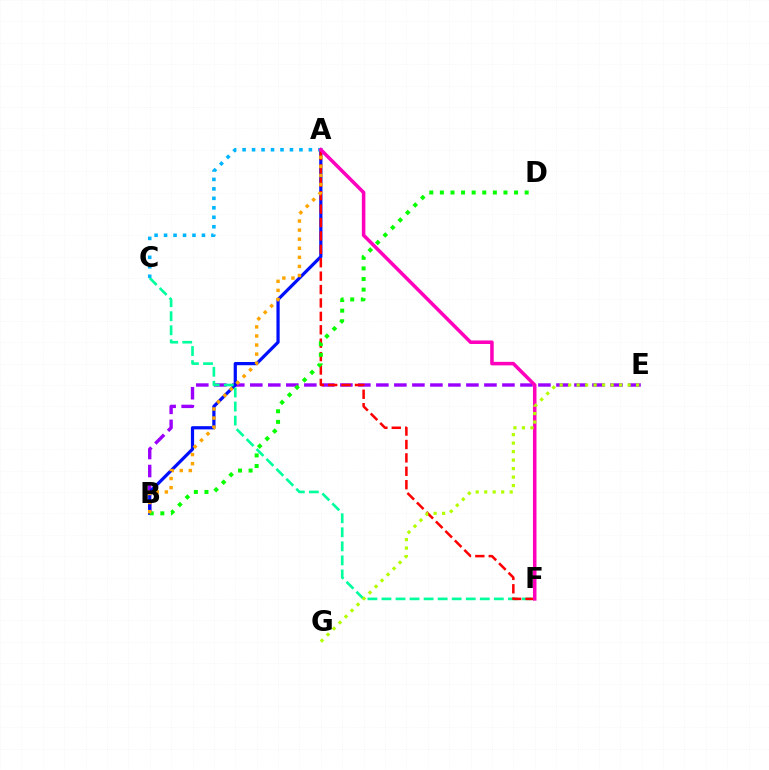{('B', 'E'): [{'color': '#9b00ff', 'line_style': 'dashed', 'thickness': 2.45}], ('A', 'B'): [{'color': '#0010ff', 'line_style': 'solid', 'thickness': 2.32}, {'color': '#ffa500', 'line_style': 'dotted', 'thickness': 2.47}], ('C', 'F'): [{'color': '#00ff9d', 'line_style': 'dashed', 'thickness': 1.91}], ('A', 'C'): [{'color': '#00b5ff', 'line_style': 'dotted', 'thickness': 2.57}], ('A', 'F'): [{'color': '#ff0000', 'line_style': 'dashed', 'thickness': 1.82}, {'color': '#ff00bd', 'line_style': 'solid', 'thickness': 2.54}], ('B', 'D'): [{'color': '#08ff00', 'line_style': 'dotted', 'thickness': 2.88}], ('E', 'G'): [{'color': '#b3ff00', 'line_style': 'dotted', 'thickness': 2.31}]}